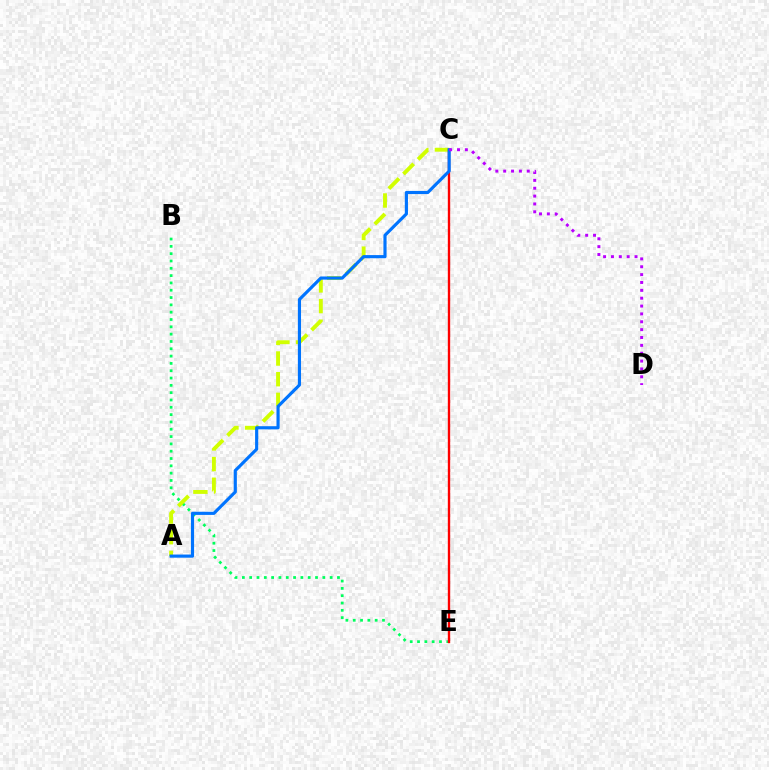{('B', 'E'): [{'color': '#00ff5c', 'line_style': 'dotted', 'thickness': 1.99}], ('A', 'C'): [{'color': '#d1ff00', 'line_style': 'dashed', 'thickness': 2.81}, {'color': '#0074ff', 'line_style': 'solid', 'thickness': 2.27}], ('C', 'E'): [{'color': '#ff0000', 'line_style': 'solid', 'thickness': 1.7}], ('C', 'D'): [{'color': '#b900ff', 'line_style': 'dotted', 'thickness': 2.14}]}